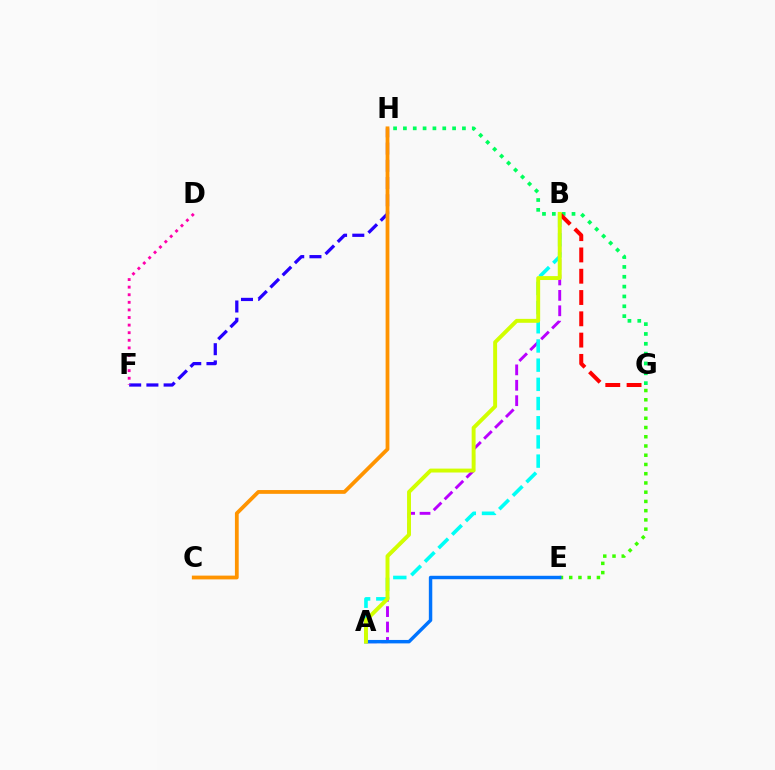{('A', 'B'): [{'color': '#b900ff', 'line_style': 'dashed', 'thickness': 2.09}, {'color': '#00fff6', 'line_style': 'dashed', 'thickness': 2.61}, {'color': '#d1ff00', 'line_style': 'solid', 'thickness': 2.82}], ('G', 'H'): [{'color': '#00ff5c', 'line_style': 'dotted', 'thickness': 2.67}], ('F', 'H'): [{'color': '#2500ff', 'line_style': 'dashed', 'thickness': 2.34}], ('E', 'G'): [{'color': '#3dff00', 'line_style': 'dotted', 'thickness': 2.51}], ('B', 'G'): [{'color': '#ff0000', 'line_style': 'dashed', 'thickness': 2.89}], ('A', 'E'): [{'color': '#0074ff', 'line_style': 'solid', 'thickness': 2.47}], ('D', 'F'): [{'color': '#ff00ac', 'line_style': 'dotted', 'thickness': 2.06}], ('C', 'H'): [{'color': '#ff9400', 'line_style': 'solid', 'thickness': 2.72}]}